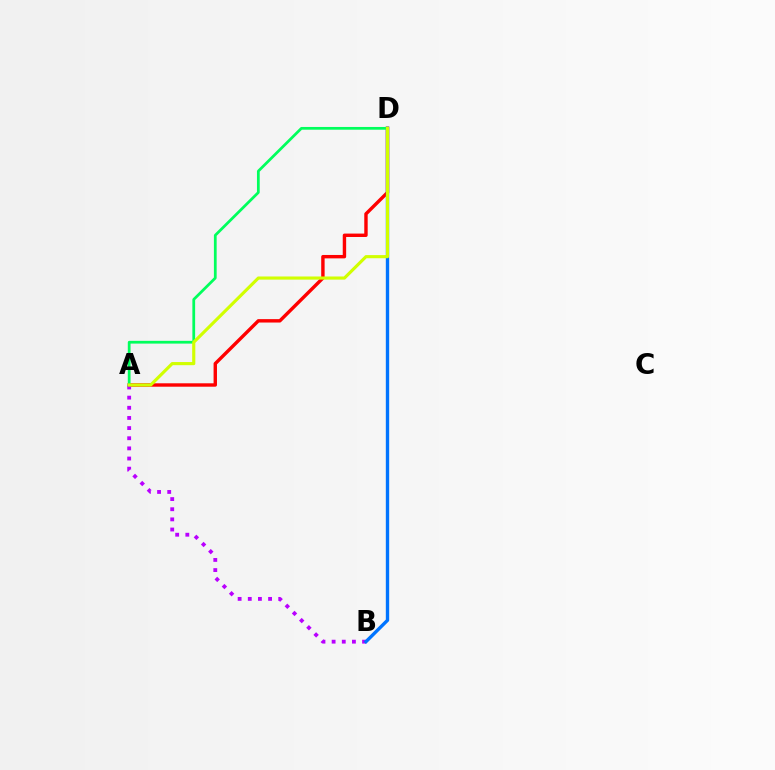{('A', 'D'): [{'color': '#ff0000', 'line_style': 'solid', 'thickness': 2.45}, {'color': '#00ff5c', 'line_style': 'solid', 'thickness': 1.98}, {'color': '#d1ff00', 'line_style': 'solid', 'thickness': 2.26}], ('A', 'B'): [{'color': '#b900ff', 'line_style': 'dotted', 'thickness': 2.76}], ('B', 'D'): [{'color': '#0074ff', 'line_style': 'solid', 'thickness': 2.42}]}